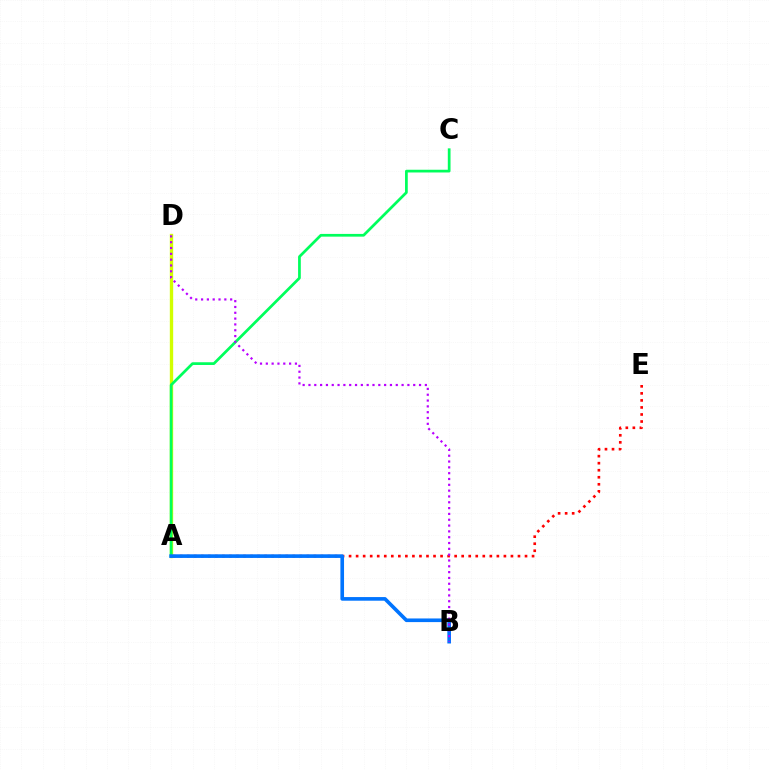{('A', 'D'): [{'color': '#d1ff00', 'line_style': 'solid', 'thickness': 2.41}], ('A', 'E'): [{'color': '#ff0000', 'line_style': 'dotted', 'thickness': 1.91}], ('A', 'C'): [{'color': '#00ff5c', 'line_style': 'solid', 'thickness': 1.97}], ('A', 'B'): [{'color': '#0074ff', 'line_style': 'solid', 'thickness': 2.62}], ('B', 'D'): [{'color': '#b900ff', 'line_style': 'dotted', 'thickness': 1.58}]}